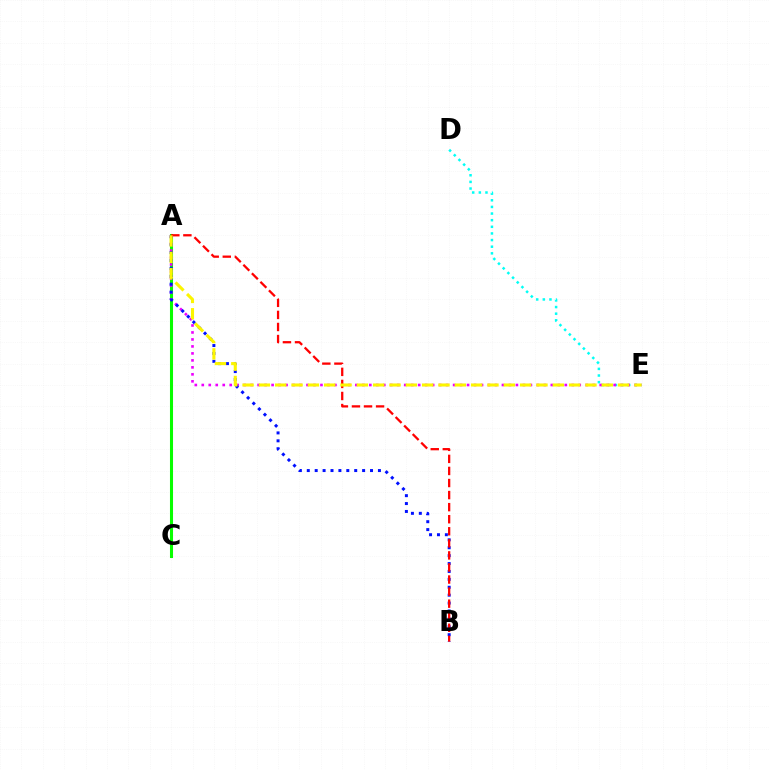{('A', 'C'): [{'color': '#08ff00', 'line_style': 'solid', 'thickness': 2.21}], ('D', 'E'): [{'color': '#00fff6', 'line_style': 'dotted', 'thickness': 1.8}], ('A', 'E'): [{'color': '#ee00ff', 'line_style': 'dotted', 'thickness': 1.9}, {'color': '#fcf500', 'line_style': 'dashed', 'thickness': 2.22}], ('A', 'B'): [{'color': '#0010ff', 'line_style': 'dotted', 'thickness': 2.15}, {'color': '#ff0000', 'line_style': 'dashed', 'thickness': 1.64}]}